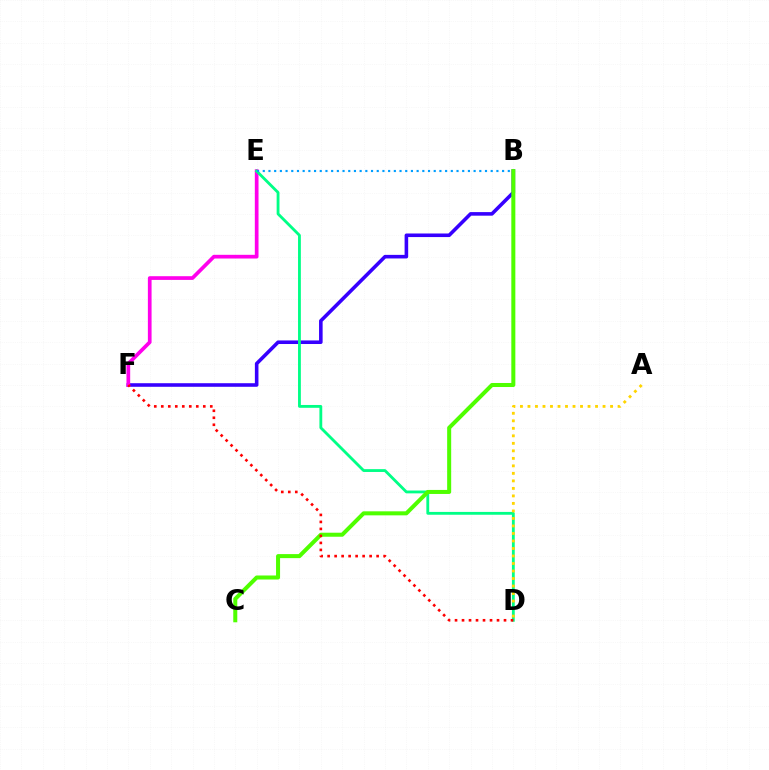{('B', 'F'): [{'color': '#3700ff', 'line_style': 'solid', 'thickness': 2.58}], ('E', 'F'): [{'color': '#ff00ed', 'line_style': 'solid', 'thickness': 2.67}], ('D', 'E'): [{'color': '#00ff86', 'line_style': 'solid', 'thickness': 2.04}], ('B', 'C'): [{'color': '#4fff00', 'line_style': 'solid', 'thickness': 2.9}], ('A', 'D'): [{'color': '#ffd500', 'line_style': 'dotted', 'thickness': 2.04}], ('D', 'F'): [{'color': '#ff0000', 'line_style': 'dotted', 'thickness': 1.9}], ('B', 'E'): [{'color': '#009eff', 'line_style': 'dotted', 'thickness': 1.55}]}